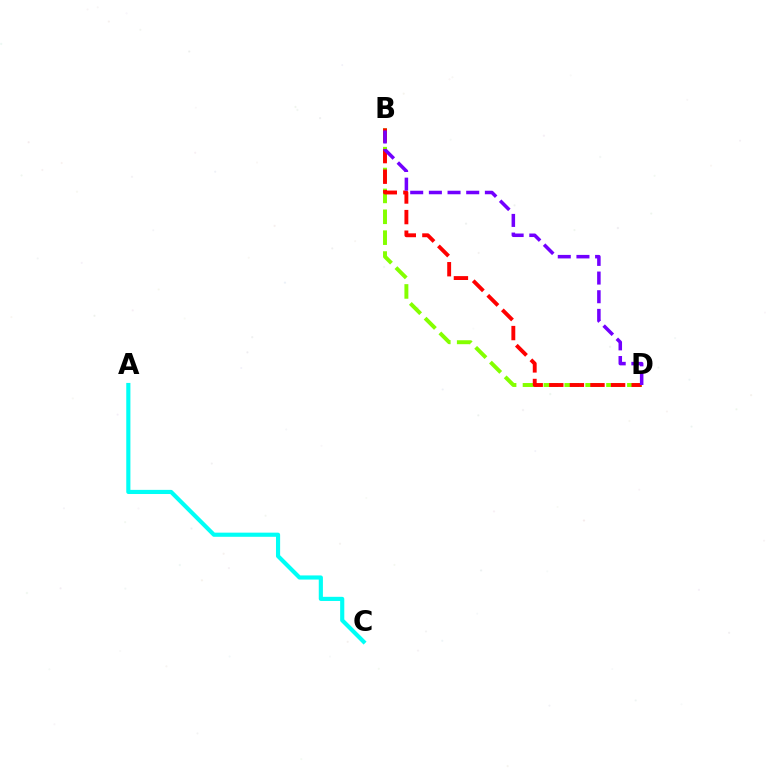{('A', 'C'): [{'color': '#00fff6', 'line_style': 'solid', 'thickness': 2.98}], ('B', 'D'): [{'color': '#84ff00', 'line_style': 'dashed', 'thickness': 2.84}, {'color': '#ff0000', 'line_style': 'dashed', 'thickness': 2.8}, {'color': '#7200ff', 'line_style': 'dashed', 'thickness': 2.54}]}